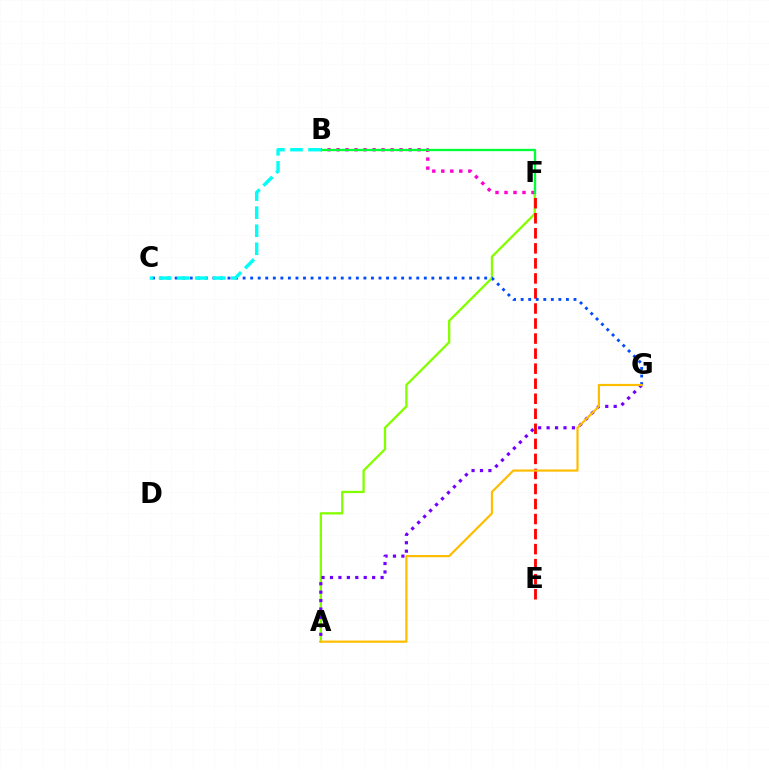{('A', 'F'): [{'color': '#84ff00', 'line_style': 'solid', 'thickness': 1.67}], ('A', 'G'): [{'color': '#7200ff', 'line_style': 'dotted', 'thickness': 2.29}, {'color': '#ffbd00', 'line_style': 'solid', 'thickness': 1.58}], ('E', 'F'): [{'color': '#ff0000', 'line_style': 'dashed', 'thickness': 2.04}], ('C', 'G'): [{'color': '#004bff', 'line_style': 'dotted', 'thickness': 2.05}], ('B', 'F'): [{'color': '#ff00cf', 'line_style': 'dotted', 'thickness': 2.45}, {'color': '#00ff39', 'line_style': 'solid', 'thickness': 1.67}], ('B', 'C'): [{'color': '#00fff6', 'line_style': 'dashed', 'thickness': 2.45}]}